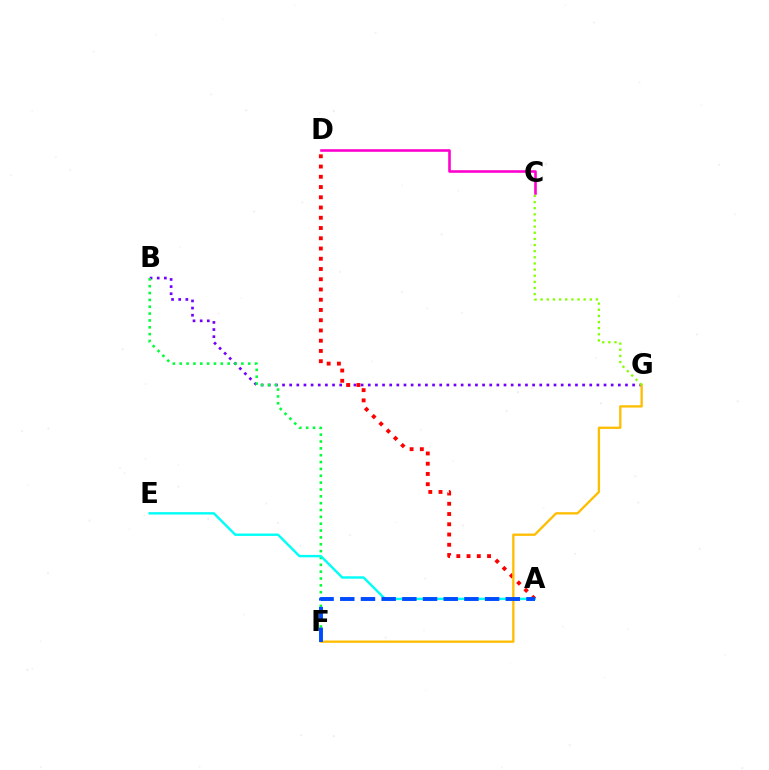{('B', 'G'): [{'color': '#7200ff', 'line_style': 'dotted', 'thickness': 1.94}], ('B', 'F'): [{'color': '#00ff39', 'line_style': 'dotted', 'thickness': 1.86}], ('A', 'E'): [{'color': '#00fff6', 'line_style': 'solid', 'thickness': 1.73}], ('A', 'D'): [{'color': '#ff0000', 'line_style': 'dotted', 'thickness': 2.78}], ('F', 'G'): [{'color': '#ffbd00', 'line_style': 'solid', 'thickness': 1.66}], ('A', 'F'): [{'color': '#004bff', 'line_style': 'dashed', 'thickness': 2.81}], ('C', 'D'): [{'color': '#ff00cf', 'line_style': 'solid', 'thickness': 1.87}], ('C', 'G'): [{'color': '#84ff00', 'line_style': 'dotted', 'thickness': 1.67}]}